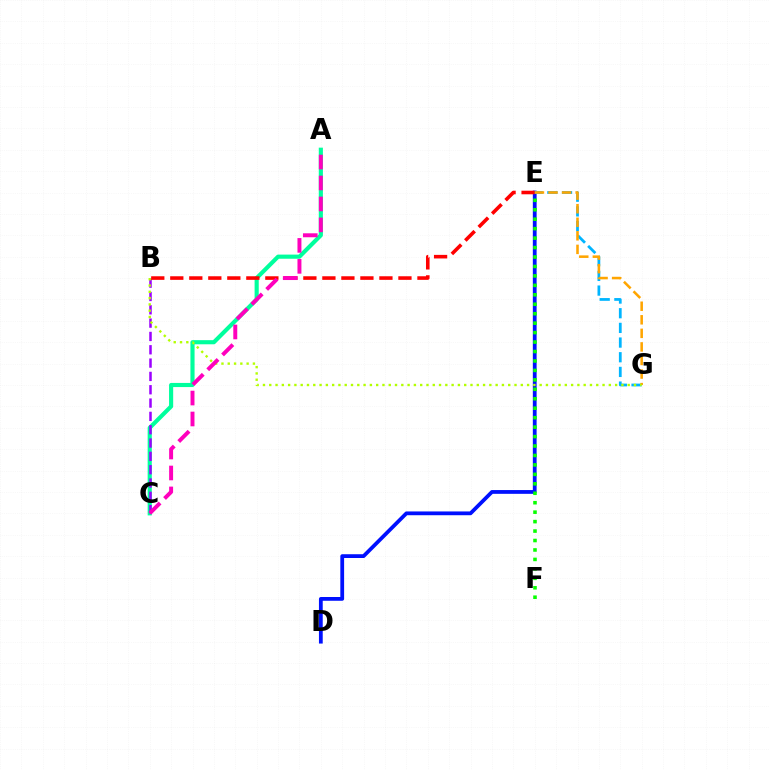{('D', 'E'): [{'color': '#0010ff', 'line_style': 'solid', 'thickness': 2.72}], ('A', 'C'): [{'color': '#00ff9d', 'line_style': 'solid', 'thickness': 2.98}, {'color': '#ff00bd', 'line_style': 'dashed', 'thickness': 2.85}], ('B', 'C'): [{'color': '#9b00ff', 'line_style': 'dashed', 'thickness': 1.81}], ('E', 'G'): [{'color': '#00b5ff', 'line_style': 'dashed', 'thickness': 1.99}, {'color': '#ffa500', 'line_style': 'dashed', 'thickness': 1.84}], ('B', 'E'): [{'color': '#ff0000', 'line_style': 'dashed', 'thickness': 2.58}], ('E', 'F'): [{'color': '#08ff00', 'line_style': 'dotted', 'thickness': 2.57}], ('B', 'G'): [{'color': '#b3ff00', 'line_style': 'dotted', 'thickness': 1.71}]}